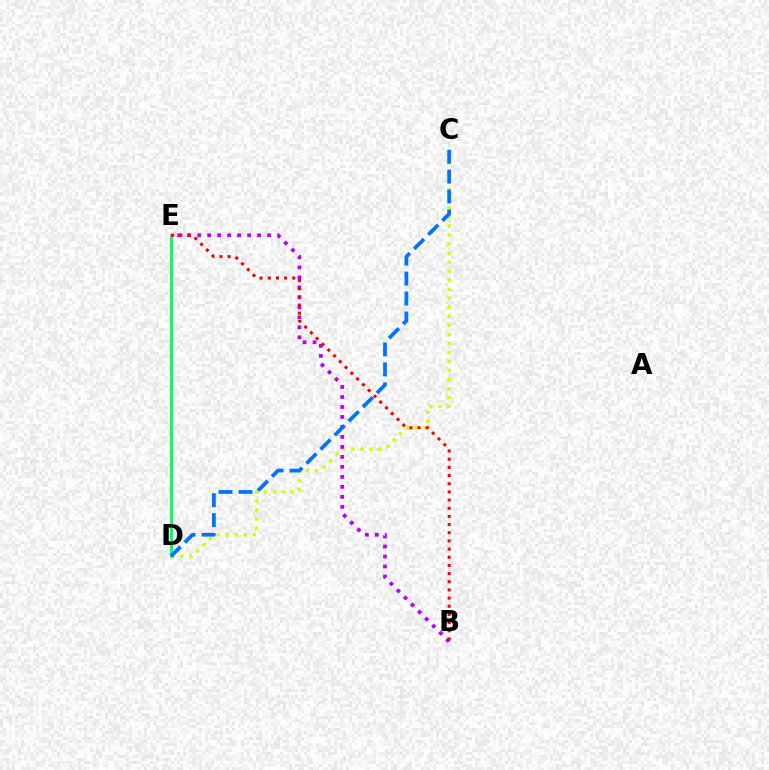{('C', 'D'): [{'color': '#d1ff00', 'line_style': 'dotted', 'thickness': 2.45}, {'color': '#0074ff', 'line_style': 'dashed', 'thickness': 2.71}], ('B', 'E'): [{'color': '#b900ff', 'line_style': 'dotted', 'thickness': 2.71}, {'color': '#ff0000', 'line_style': 'dotted', 'thickness': 2.22}], ('D', 'E'): [{'color': '#00ff5c', 'line_style': 'solid', 'thickness': 2.09}]}